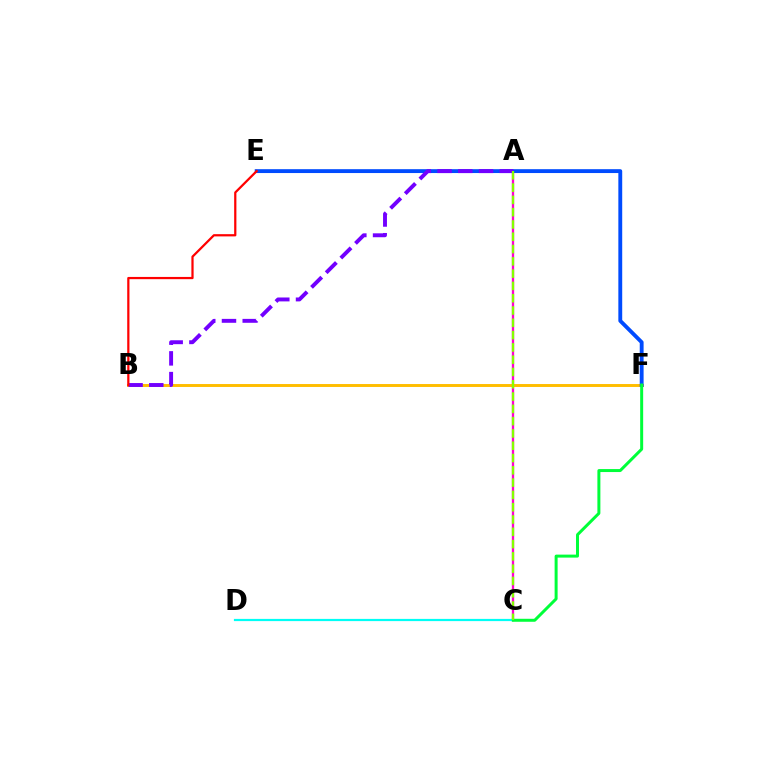{('A', 'C'): [{'color': '#ff00cf', 'line_style': 'solid', 'thickness': 1.67}, {'color': '#84ff00', 'line_style': 'dashed', 'thickness': 1.67}], ('C', 'D'): [{'color': '#00fff6', 'line_style': 'solid', 'thickness': 1.59}], ('B', 'F'): [{'color': '#ffbd00', 'line_style': 'solid', 'thickness': 2.12}], ('E', 'F'): [{'color': '#004bff', 'line_style': 'solid', 'thickness': 2.78}], ('C', 'F'): [{'color': '#00ff39', 'line_style': 'solid', 'thickness': 2.15}], ('A', 'B'): [{'color': '#7200ff', 'line_style': 'dashed', 'thickness': 2.82}], ('B', 'E'): [{'color': '#ff0000', 'line_style': 'solid', 'thickness': 1.61}]}